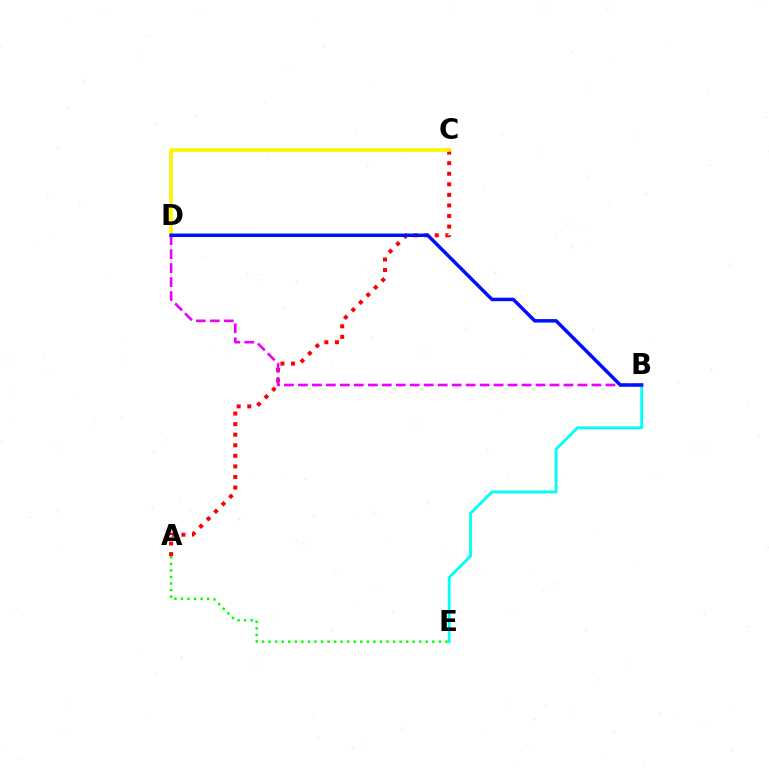{('A', 'E'): [{'color': '#08ff00', 'line_style': 'dotted', 'thickness': 1.78}], ('B', 'E'): [{'color': '#00fff6', 'line_style': 'solid', 'thickness': 2.02}], ('A', 'C'): [{'color': '#ff0000', 'line_style': 'dotted', 'thickness': 2.87}], ('C', 'D'): [{'color': '#fcf500', 'line_style': 'solid', 'thickness': 2.6}], ('B', 'D'): [{'color': '#ee00ff', 'line_style': 'dashed', 'thickness': 1.9}, {'color': '#0010ff', 'line_style': 'solid', 'thickness': 2.51}]}